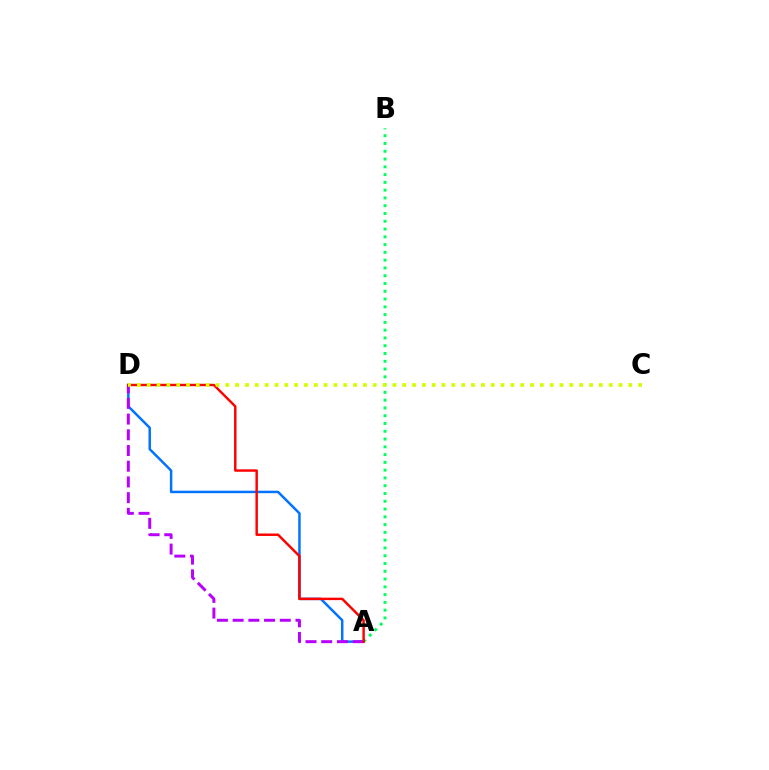{('A', 'D'): [{'color': '#0074ff', 'line_style': 'solid', 'thickness': 1.79}, {'color': '#b900ff', 'line_style': 'dashed', 'thickness': 2.13}, {'color': '#ff0000', 'line_style': 'solid', 'thickness': 1.76}], ('A', 'B'): [{'color': '#00ff5c', 'line_style': 'dotted', 'thickness': 2.11}], ('C', 'D'): [{'color': '#d1ff00', 'line_style': 'dotted', 'thickness': 2.67}]}